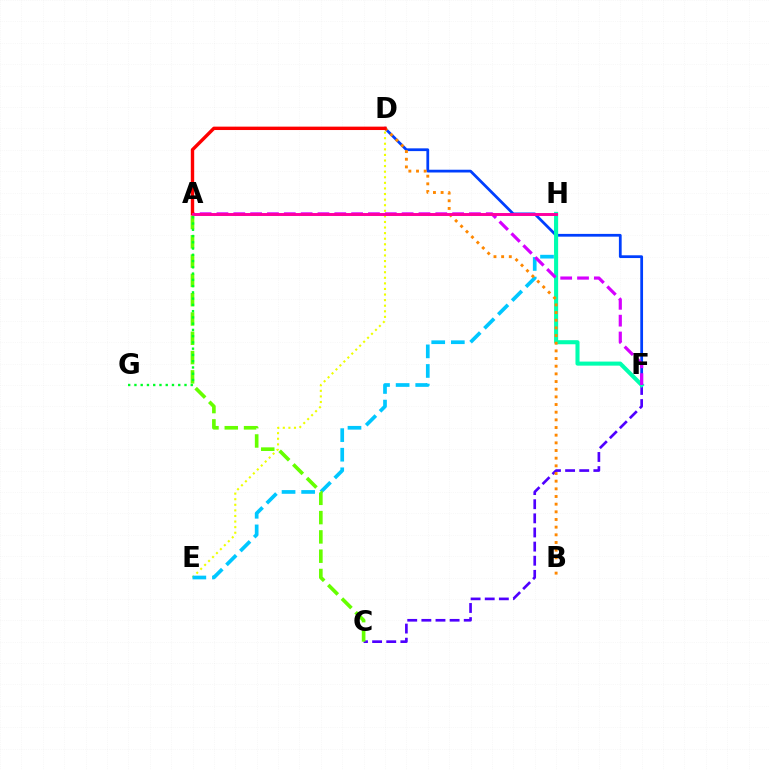{('C', 'F'): [{'color': '#4f00ff', 'line_style': 'dashed', 'thickness': 1.92}], ('D', 'F'): [{'color': '#003fff', 'line_style': 'solid', 'thickness': 1.99}], ('D', 'E'): [{'color': '#eeff00', 'line_style': 'dotted', 'thickness': 1.52}], ('E', 'H'): [{'color': '#00c7ff', 'line_style': 'dashed', 'thickness': 2.66}], ('F', 'H'): [{'color': '#00ffaf', 'line_style': 'solid', 'thickness': 2.93}], ('A', 'F'): [{'color': '#d600ff', 'line_style': 'dashed', 'thickness': 2.29}], ('B', 'D'): [{'color': '#ff8800', 'line_style': 'dotted', 'thickness': 2.08}], ('A', 'D'): [{'color': '#ff0000', 'line_style': 'solid', 'thickness': 2.44}], ('A', 'H'): [{'color': '#ff00a0', 'line_style': 'solid', 'thickness': 2.13}], ('A', 'C'): [{'color': '#66ff00', 'line_style': 'dashed', 'thickness': 2.62}], ('A', 'G'): [{'color': '#00ff27', 'line_style': 'dotted', 'thickness': 1.7}]}